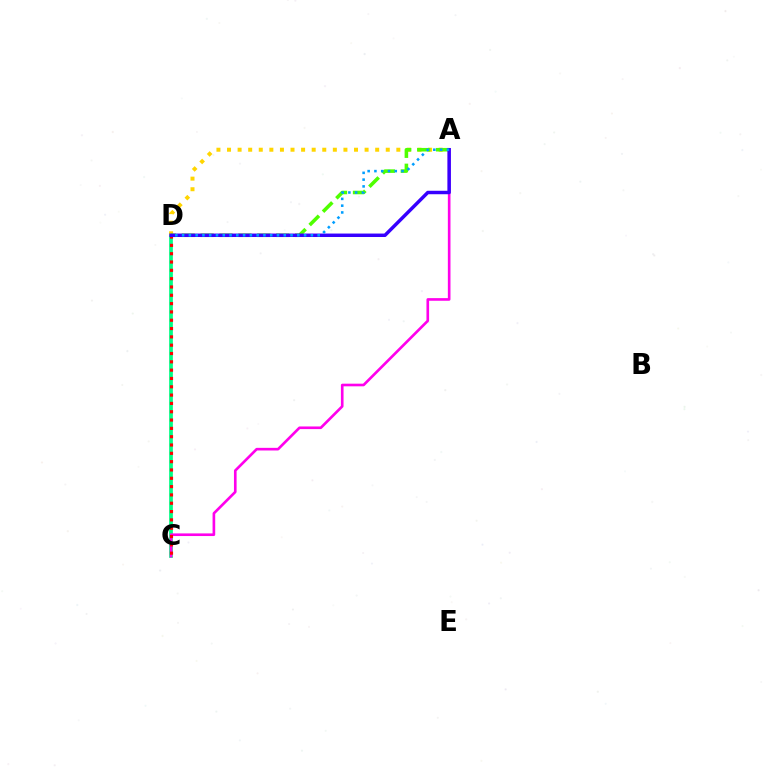{('C', 'D'): [{'color': '#00ff86', 'line_style': 'solid', 'thickness': 2.68}, {'color': '#ff0000', 'line_style': 'dotted', 'thickness': 2.26}], ('A', 'D'): [{'color': '#ffd500', 'line_style': 'dotted', 'thickness': 2.88}, {'color': '#4fff00', 'line_style': 'dashed', 'thickness': 2.57}, {'color': '#3700ff', 'line_style': 'solid', 'thickness': 2.49}, {'color': '#009eff', 'line_style': 'dotted', 'thickness': 1.84}], ('A', 'C'): [{'color': '#ff00ed', 'line_style': 'solid', 'thickness': 1.9}]}